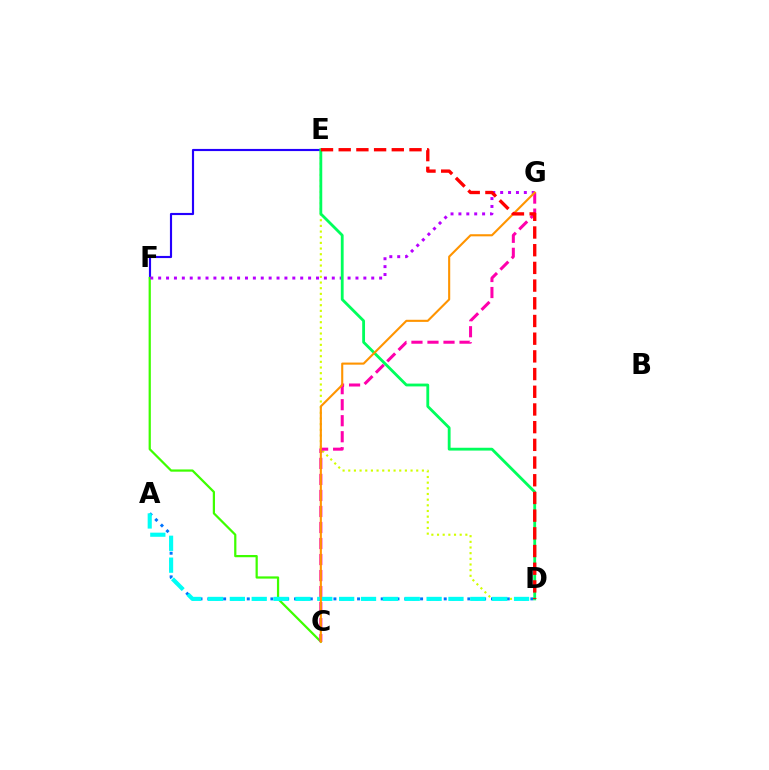{('D', 'E'): [{'color': '#d1ff00', 'line_style': 'dotted', 'thickness': 1.54}, {'color': '#00ff5c', 'line_style': 'solid', 'thickness': 2.03}, {'color': '#ff0000', 'line_style': 'dashed', 'thickness': 2.4}], ('E', 'F'): [{'color': '#2500ff', 'line_style': 'solid', 'thickness': 1.54}], ('C', 'F'): [{'color': '#3dff00', 'line_style': 'solid', 'thickness': 1.61}], ('C', 'G'): [{'color': '#ff00ac', 'line_style': 'dashed', 'thickness': 2.18}, {'color': '#ff9400', 'line_style': 'solid', 'thickness': 1.52}], ('A', 'D'): [{'color': '#0074ff', 'line_style': 'dotted', 'thickness': 2.14}, {'color': '#00fff6', 'line_style': 'dashed', 'thickness': 2.97}], ('F', 'G'): [{'color': '#b900ff', 'line_style': 'dotted', 'thickness': 2.14}]}